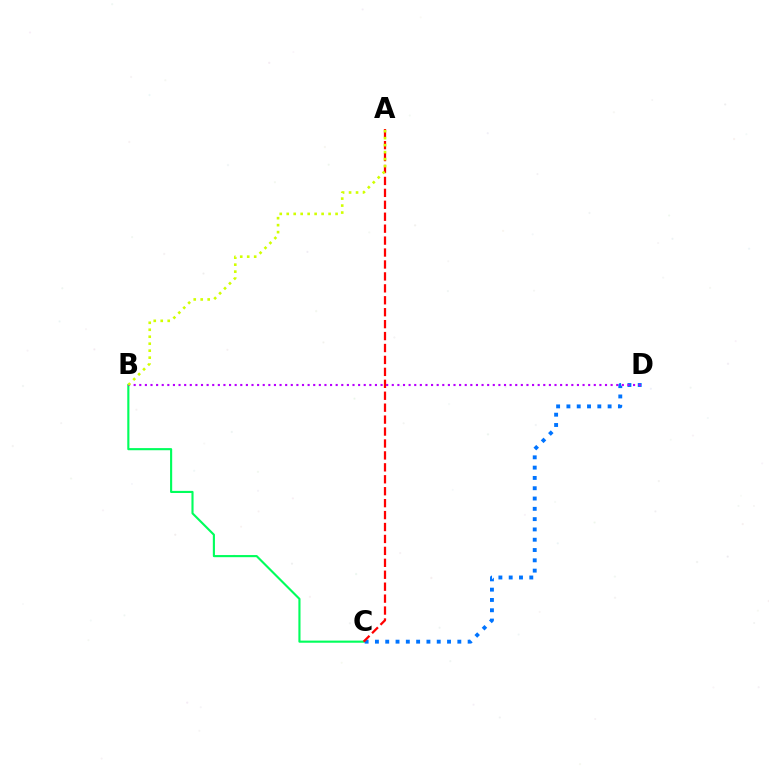{('B', 'C'): [{'color': '#00ff5c', 'line_style': 'solid', 'thickness': 1.53}], ('C', 'D'): [{'color': '#0074ff', 'line_style': 'dotted', 'thickness': 2.8}], ('B', 'D'): [{'color': '#b900ff', 'line_style': 'dotted', 'thickness': 1.52}], ('A', 'C'): [{'color': '#ff0000', 'line_style': 'dashed', 'thickness': 1.62}], ('A', 'B'): [{'color': '#d1ff00', 'line_style': 'dotted', 'thickness': 1.9}]}